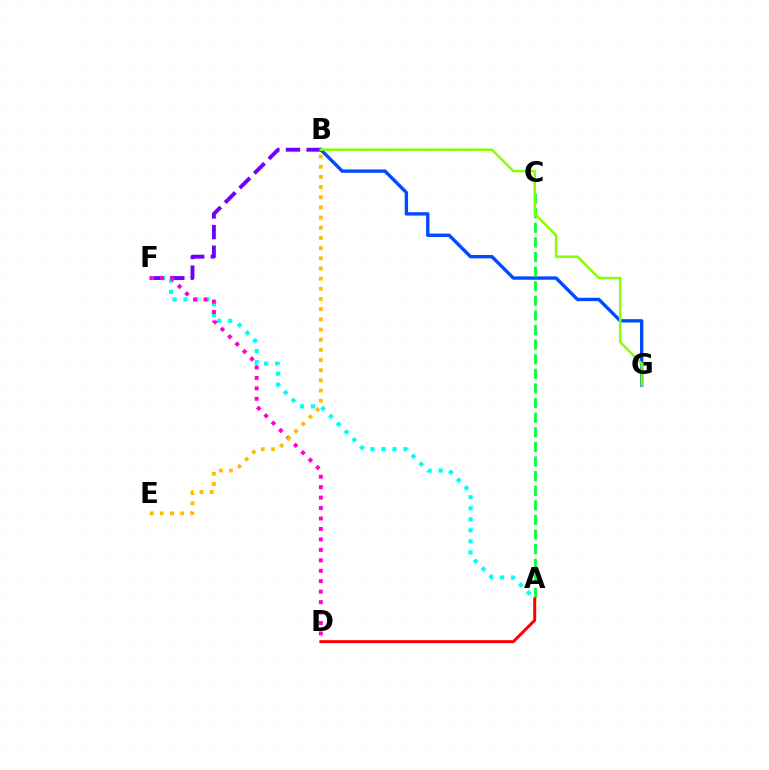{('B', 'F'): [{'color': '#7200ff', 'line_style': 'dashed', 'thickness': 2.8}], ('B', 'G'): [{'color': '#004bff', 'line_style': 'solid', 'thickness': 2.43}, {'color': '#84ff00', 'line_style': 'solid', 'thickness': 1.78}], ('A', 'F'): [{'color': '#00fff6', 'line_style': 'dotted', 'thickness': 2.99}], ('D', 'F'): [{'color': '#ff00cf', 'line_style': 'dotted', 'thickness': 2.84}], ('A', 'C'): [{'color': '#00ff39', 'line_style': 'dashed', 'thickness': 1.98}], ('A', 'D'): [{'color': '#ff0000', 'line_style': 'solid', 'thickness': 2.15}], ('B', 'E'): [{'color': '#ffbd00', 'line_style': 'dotted', 'thickness': 2.76}]}